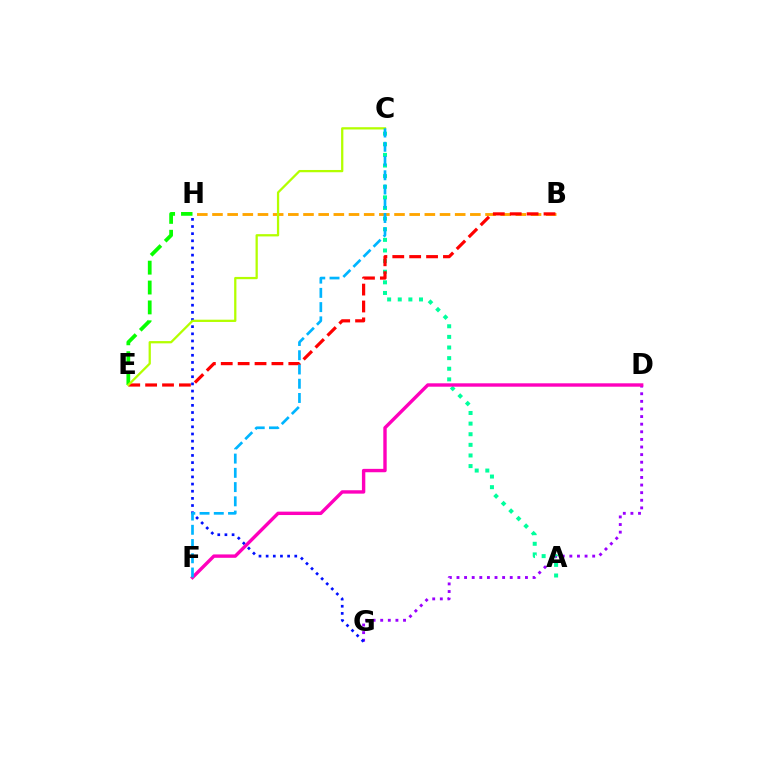{('D', 'G'): [{'color': '#9b00ff', 'line_style': 'dotted', 'thickness': 2.07}], ('B', 'H'): [{'color': '#ffa500', 'line_style': 'dashed', 'thickness': 2.06}], ('A', 'C'): [{'color': '#00ff9d', 'line_style': 'dotted', 'thickness': 2.89}], ('G', 'H'): [{'color': '#0010ff', 'line_style': 'dotted', 'thickness': 1.94}], ('E', 'H'): [{'color': '#08ff00', 'line_style': 'dashed', 'thickness': 2.7}], ('B', 'E'): [{'color': '#ff0000', 'line_style': 'dashed', 'thickness': 2.3}], ('C', 'E'): [{'color': '#b3ff00', 'line_style': 'solid', 'thickness': 1.63}], ('D', 'F'): [{'color': '#ff00bd', 'line_style': 'solid', 'thickness': 2.44}], ('C', 'F'): [{'color': '#00b5ff', 'line_style': 'dashed', 'thickness': 1.94}]}